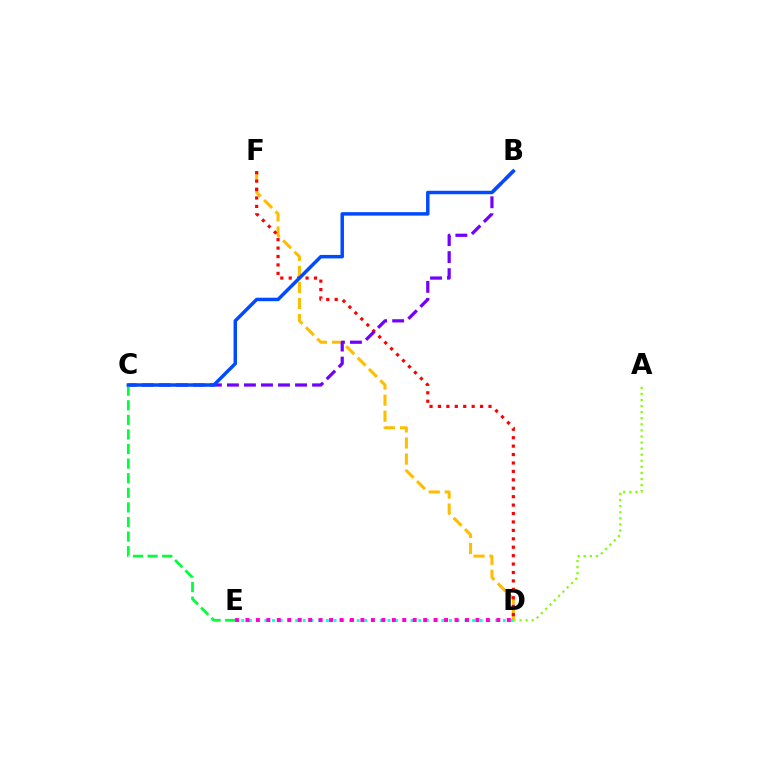{('D', 'F'): [{'color': '#ffbd00', 'line_style': 'dashed', 'thickness': 2.18}, {'color': '#ff0000', 'line_style': 'dotted', 'thickness': 2.29}], ('B', 'C'): [{'color': '#7200ff', 'line_style': 'dashed', 'thickness': 2.31}, {'color': '#004bff', 'line_style': 'solid', 'thickness': 2.51}], ('D', 'E'): [{'color': '#00fff6', 'line_style': 'dotted', 'thickness': 2.09}, {'color': '#ff00cf', 'line_style': 'dotted', 'thickness': 2.84}], ('A', 'D'): [{'color': '#84ff00', 'line_style': 'dotted', 'thickness': 1.65}], ('C', 'E'): [{'color': '#00ff39', 'line_style': 'dashed', 'thickness': 1.98}]}